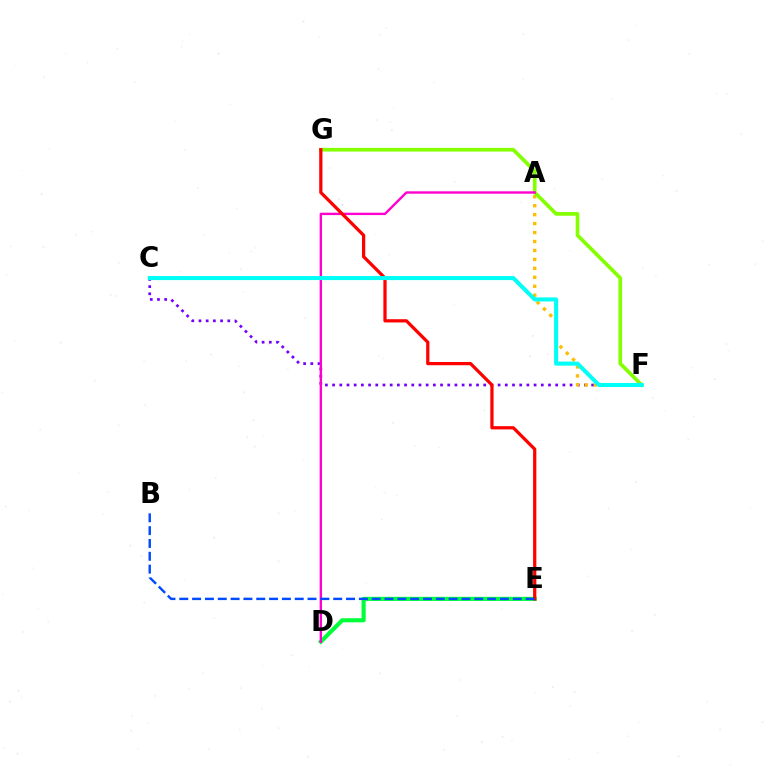{('C', 'F'): [{'color': '#7200ff', 'line_style': 'dotted', 'thickness': 1.96}, {'color': '#00fff6', 'line_style': 'solid', 'thickness': 2.91}], ('A', 'F'): [{'color': '#ffbd00', 'line_style': 'dotted', 'thickness': 2.43}], ('F', 'G'): [{'color': '#84ff00', 'line_style': 'solid', 'thickness': 2.65}], ('D', 'E'): [{'color': '#00ff39', 'line_style': 'solid', 'thickness': 2.97}], ('A', 'D'): [{'color': '#ff00cf', 'line_style': 'solid', 'thickness': 1.72}], ('E', 'G'): [{'color': '#ff0000', 'line_style': 'solid', 'thickness': 2.34}], ('B', 'E'): [{'color': '#004bff', 'line_style': 'dashed', 'thickness': 1.74}]}